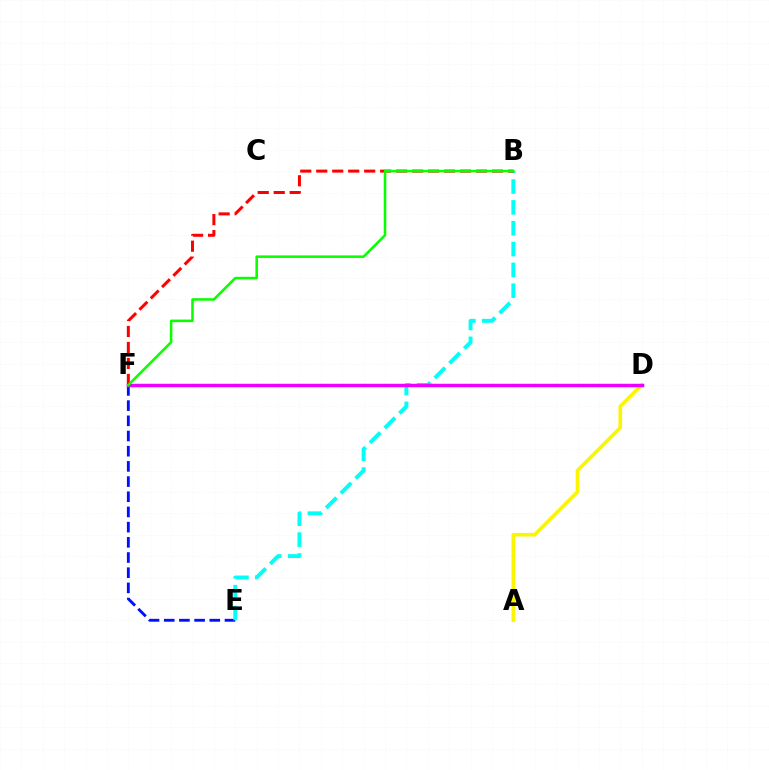{('E', 'F'): [{'color': '#0010ff', 'line_style': 'dashed', 'thickness': 2.06}], ('B', 'E'): [{'color': '#00fff6', 'line_style': 'dashed', 'thickness': 2.83}], ('B', 'F'): [{'color': '#ff0000', 'line_style': 'dashed', 'thickness': 2.17}, {'color': '#08ff00', 'line_style': 'solid', 'thickness': 1.83}], ('A', 'D'): [{'color': '#fcf500', 'line_style': 'solid', 'thickness': 2.63}], ('D', 'F'): [{'color': '#ee00ff', 'line_style': 'solid', 'thickness': 2.51}]}